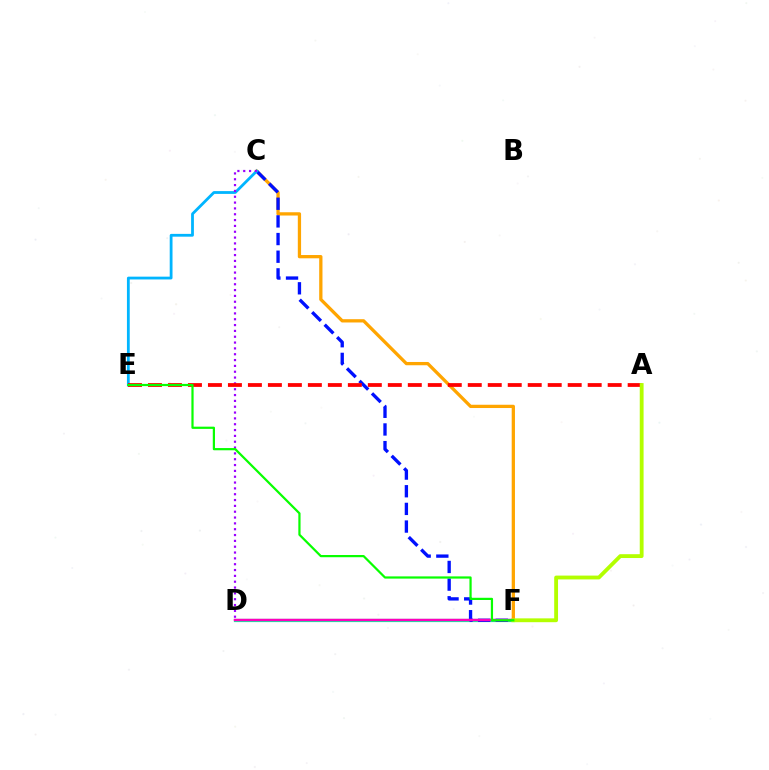{('D', 'F'): [{'color': '#00ff9d', 'line_style': 'solid', 'thickness': 2.3}, {'color': '#ff00bd', 'line_style': 'solid', 'thickness': 1.77}], ('C', 'F'): [{'color': '#ffa500', 'line_style': 'solid', 'thickness': 2.36}, {'color': '#0010ff', 'line_style': 'dashed', 'thickness': 2.4}], ('C', 'E'): [{'color': '#00b5ff', 'line_style': 'solid', 'thickness': 2.01}], ('C', 'D'): [{'color': '#9b00ff', 'line_style': 'dotted', 'thickness': 1.58}], ('A', 'E'): [{'color': '#ff0000', 'line_style': 'dashed', 'thickness': 2.72}], ('A', 'F'): [{'color': '#b3ff00', 'line_style': 'solid', 'thickness': 2.76}], ('E', 'F'): [{'color': '#08ff00', 'line_style': 'solid', 'thickness': 1.6}]}